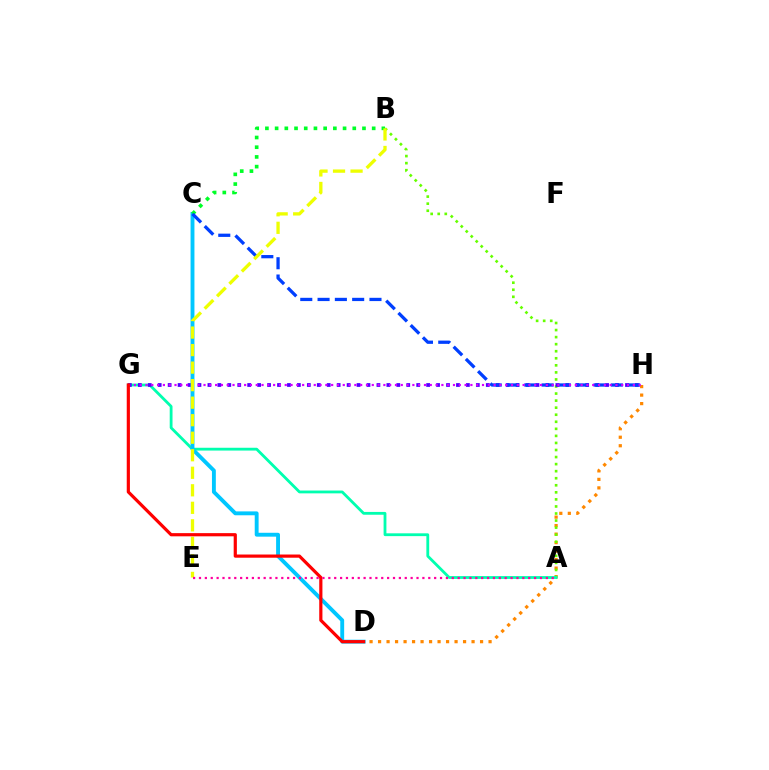{('D', 'H'): [{'color': '#ff8800', 'line_style': 'dotted', 'thickness': 2.31}], ('A', 'B'): [{'color': '#66ff00', 'line_style': 'dotted', 'thickness': 1.92}], ('A', 'G'): [{'color': '#00ffaf', 'line_style': 'solid', 'thickness': 2.02}], ('G', 'H'): [{'color': '#4f00ff', 'line_style': 'dotted', 'thickness': 2.7}, {'color': '#d600ff', 'line_style': 'dotted', 'thickness': 1.58}], ('C', 'D'): [{'color': '#00c7ff', 'line_style': 'solid', 'thickness': 2.79}], ('B', 'C'): [{'color': '#00ff27', 'line_style': 'dotted', 'thickness': 2.64}], ('C', 'H'): [{'color': '#003fff', 'line_style': 'dashed', 'thickness': 2.35}], ('B', 'E'): [{'color': '#eeff00', 'line_style': 'dashed', 'thickness': 2.38}], ('D', 'G'): [{'color': '#ff0000', 'line_style': 'solid', 'thickness': 2.3}], ('A', 'E'): [{'color': '#ff00a0', 'line_style': 'dotted', 'thickness': 1.6}]}